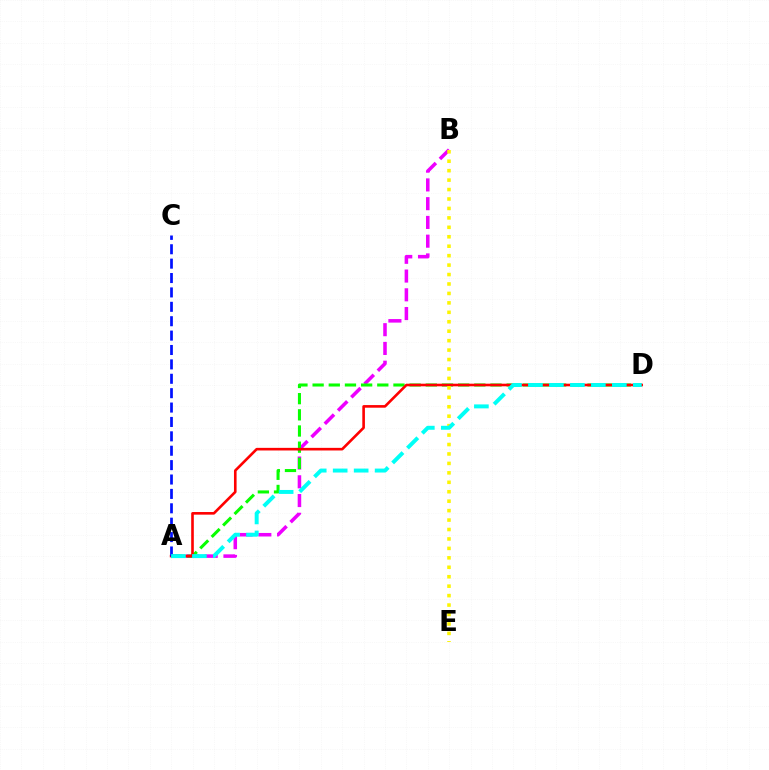{('A', 'B'): [{'color': '#ee00ff', 'line_style': 'dashed', 'thickness': 2.55}], ('A', 'D'): [{'color': '#08ff00', 'line_style': 'dashed', 'thickness': 2.2}, {'color': '#ff0000', 'line_style': 'solid', 'thickness': 1.89}, {'color': '#00fff6', 'line_style': 'dashed', 'thickness': 2.85}], ('B', 'E'): [{'color': '#fcf500', 'line_style': 'dotted', 'thickness': 2.57}], ('A', 'C'): [{'color': '#0010ff', 'line_style': 'dashed', 'thickness': 1.96}]}